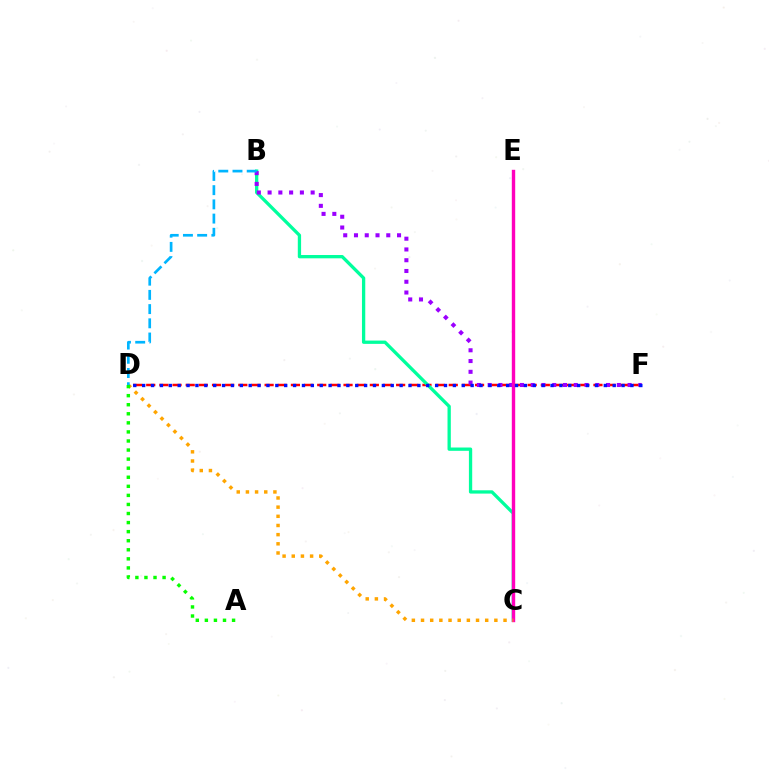{('D', 'F'): [{'color': '#ff0000', 'line_style': 'dashed', 'thickness': 1.79}, {'color': '#0010ff', 'line_style': 'dotted', 'thickness': 2.41}], ('C', 'E'): [{'color': '#b3ff00', 'line_style': 'dotted', 'thickness': 1.97}, {'color': '#ff00bd', 'line_style': 'solid', 'thickness': 2.44}], ('B', 'C'): [{'color': '#00ff9d', 'line_style': 'solid', 'thickness': 2.38}], ('B', 'F'): [{'color': '#9b00ff', 'line_style': 'dotted', 'thickness': 2.92}], ('C', 'D'): [{'color': '#ffa500', 'line_style': 'dotted', 'thickness': 2.49}], ('B', 'D'): [{'color': '#00b5ff', 'line_style': 'dashed', 'thickness': 1.93}], ('A', 'D'): [{'color': '#08ff00', 'line_style': 'dotted', 'thickness': 2.46}]}